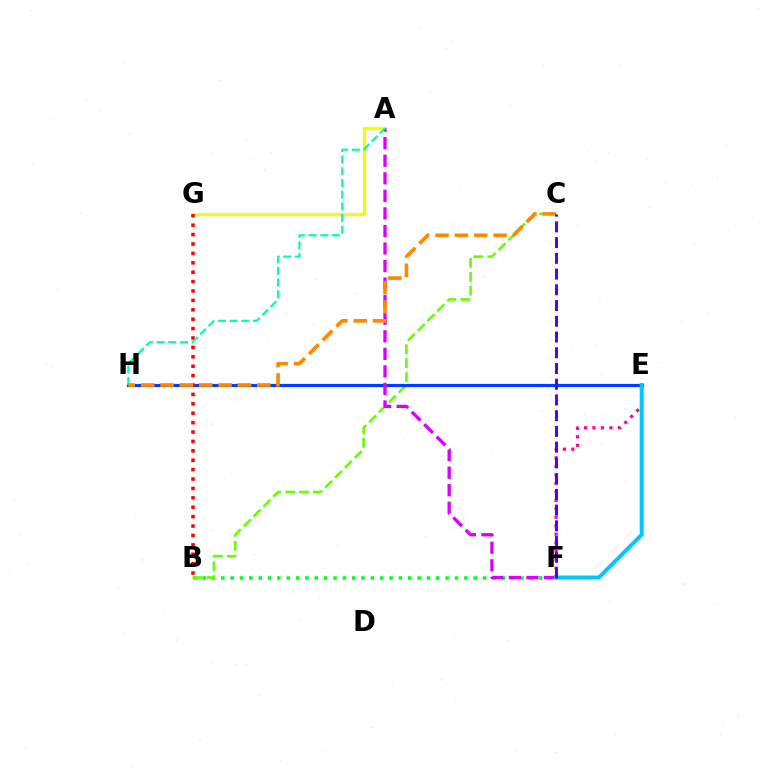{('A', 'G'): [{'color': '#eeff00', 'line_style': 'solid', 'thickness': 2.35}], ('B', 'F'): [{'color': '#00ff27', 'line_style': 'dotted', 'thickness': 2.54}], ('E', 'F'): [{'color': '#ff00a0', 'line_style': 'dotted', 'thickness': 2.31}, {'color': '#00c7ff', 'line_style': 'solid', 'thickness': 2.84}], ('B', 'C'): [{'color': '#66ff00', 'line_style': 'dashed', 'thickness': 1.89}], ('E', 'H'): [{'color': '#003fff', 'line_style': 'solid', 'thickness': 2.28}], ('A', 'F'): [{'color': '#d600ff', 'line_style': 'dashed', 'thickness': 2.38}], ('B', 'G'): [{'color': '#ff0000', 'line_style': 'dotted', 'thickness': 2.55}], ('A', 'H'): [{'color': '#00ffaf', 'line_style': 'dashed', 'thickness': 1.59}], ('C', 'H'): [{'color': '#ff8800', 'line_style': 'dashed', 'thickness': 2.63}], ('C', 'F'): [{'color': '#4f00ff', 'line_style': 'dashed', 'thickness': 2.14}]}